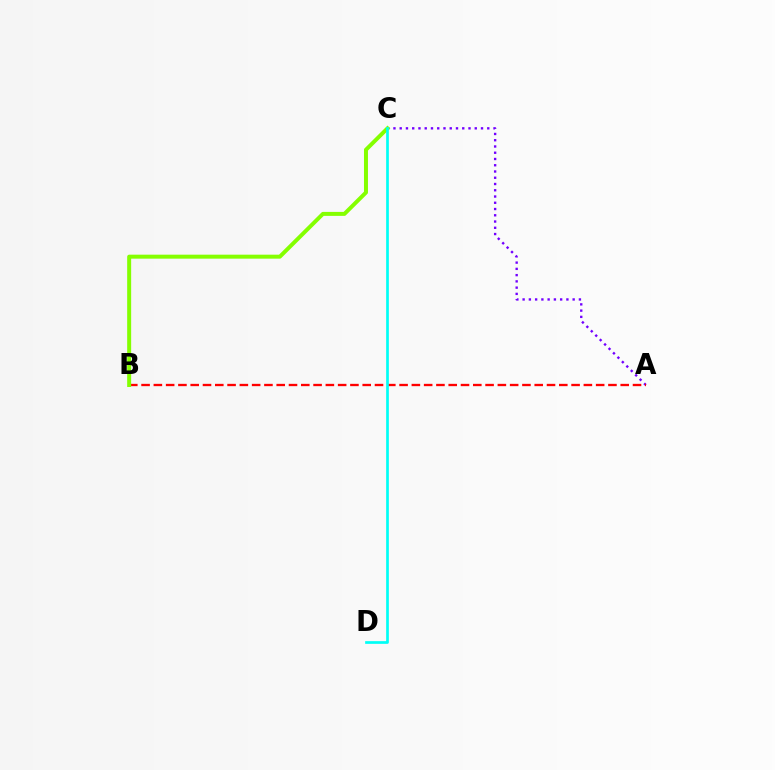{('A', 'C'): [{'color': '#7200ff', 'line_style': 'dotted', 'thickness': 1.7}], ('A', 'B'): [{'color': '#ff0000', 'line_style': 'dashed', 'thickness': 1.67}], ('B', 'C'): [{'color': '#84ff00', 'line_style': 'solid', 'thickness': 2.86}], ('C', 'D'): [{'color': '#00fff6', 'line_style': 'solid', 'thickness': 1.94}]}